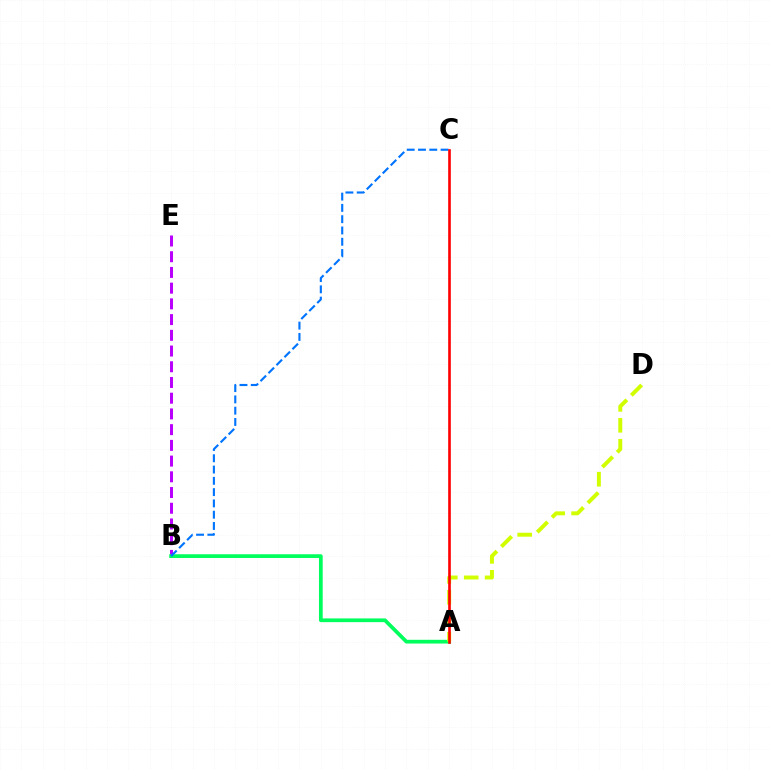{('B', 'E'): [{'color': '#b900ff', 'line_style': 'dashed', 'thickness': 2.14}], ('A', 'B'): [{'color': '#00ff5c', 'line_style': 'solid', 'thickness': 2.69}], ('B', 'C'): [{'color': '#0074ff', 'line_style': 'dashed', 'thickness': 1.53}], ('A', 'D'): [{'color': '#d1ff00', 'line_style': 'dashed', 'thickness': 2.84}], ('A', 'C'): [{'color': '#ff0000', 'line_style': 'solid', 'thickness': 1.9}]}